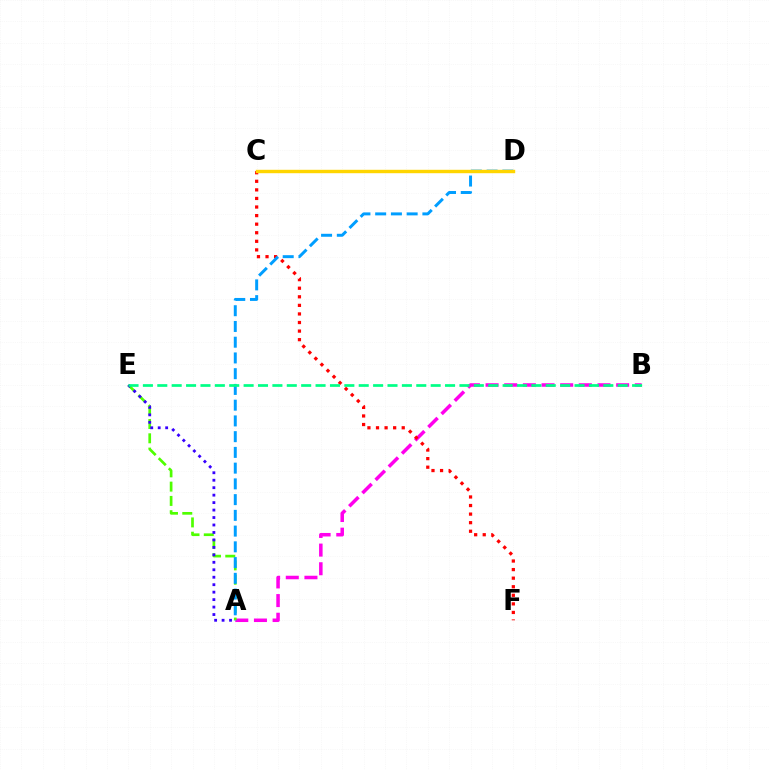{('A', 'B'): [{'color': '#ff00ed', 'line_style': 'dashed', 'thickness': 2.53}], ('A', 'E'): [{'color': '#4fff00', 'line_style': 'dashed', 'thickness': 1.94}, {'color': '#3700ff', 'line_style': 'dotted', 'thickness': 2.03}], ('C', 'F'): [{'color': '#ff0000', 'line_style': 'dotted', 'thickness': 2.33}], ('A', 'D'): [{'color': '#009eff', 'line_style': 'dashed', 'thickness': 2.14}], ('B', 'E'): [{'color': '#00ff86', 'line_style': 'dashed', 'thickness': 1.95}], ('C', 'D'): [{'color': '#ffd500', 'line_style': 'solid', 'thickness': 2.46}]}